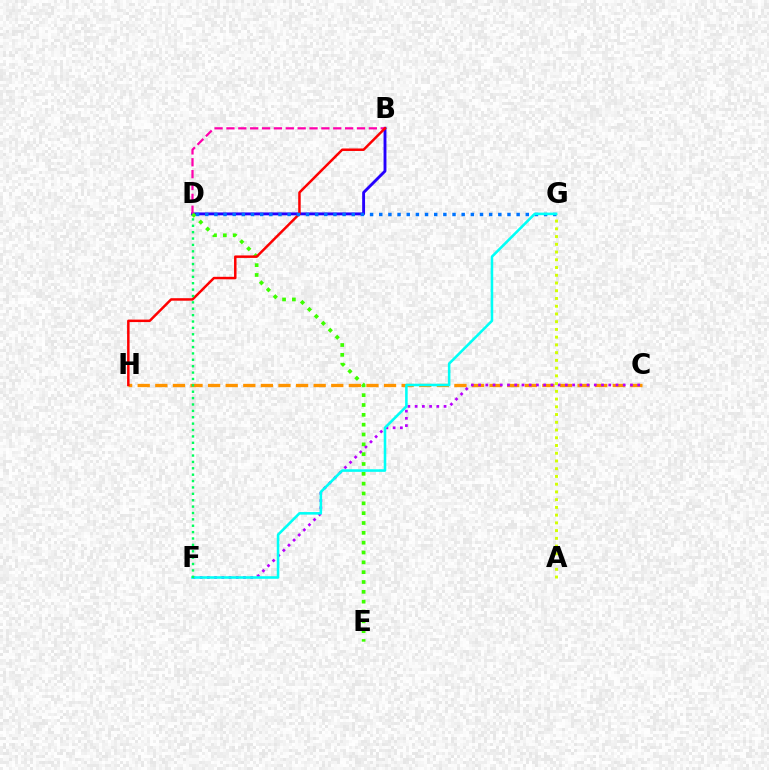{('B', 'D'): [{'color': '#2500ff', 'line_style': 'solid', 'thickness': 2.07}, {'color': '#ff00ac', 'line_style': 'dashed', 'thickness': 1.61}], ('C', 'H'): [{'color': '#ff9400', 'line_style': 'dashed', 'thickness': 2.39}], ('C', 'F'): [{'color': '#b900ff', 'line_style': 'dotted', 'thickness': 1.96}], ('D', 'E'): [{'color': '#3dff00', 'line_style': 'dotted', 'thickness': 2.67}], ('B', 'H'): [{'color': '#ff0000', 'line_style': 'solid', 'thickness': 1.79}], ('A', 'G'): [{'color': '#d1ff00', 'line_style': 'dotted', 'thickness': 2.1}], ('D', 'G'): [{'color': '#0074ff', 'line_style': 'dotted', 'thickness': 2.49}], ('F', 'G'): [{'color': '#00fff6', 'line_style': 'solid', 'thickness': 1.85}], ('D', 'F'): [{'color': '#00ff5c', 'line_style': 'dotted', 'thickness': 1.73}]}